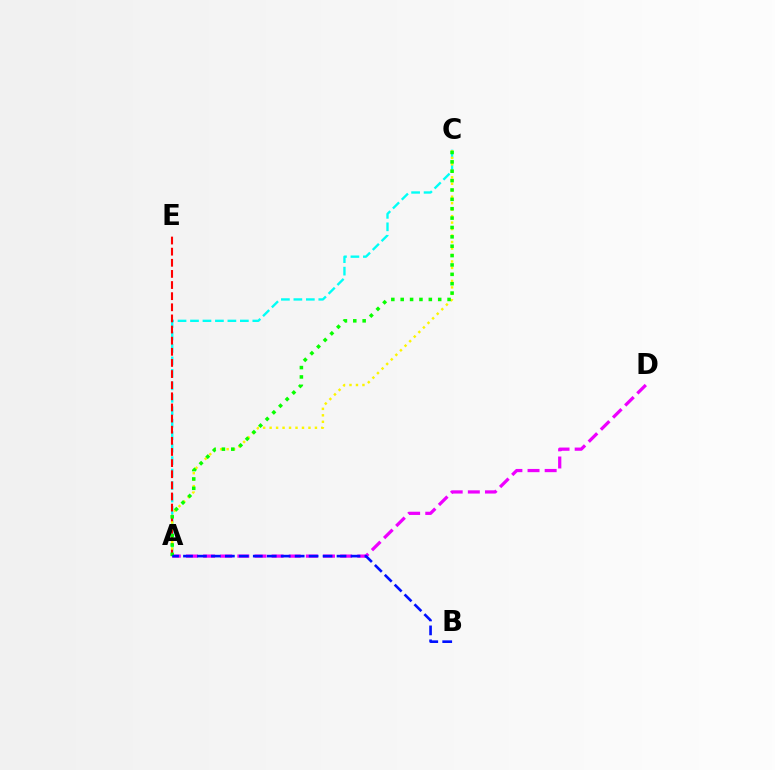{('A', 'D'): [{'color': '#ee00ff', 'line_style': 'dashed', 'thickness': 2.33}], ('A', 'C'): [{'color': '#00fff6', 'line_style': 'dashed', 'thickness': 1.69}, {'color': '#fcf500', 'line_style': 'dotted', 'thickness': 1.76}, {'color': '#08ff00', 'line_style': 'dotted', 'thickness': 2.55}], ('A', 'E'): [{'color': '#ff0000', 'line_style': 'dashed', 'thickness': 1.51}], ('A', 'B'): [{'color': '#0010ff', 'line_style': 'dashed', 'thickness': 1.9}]}